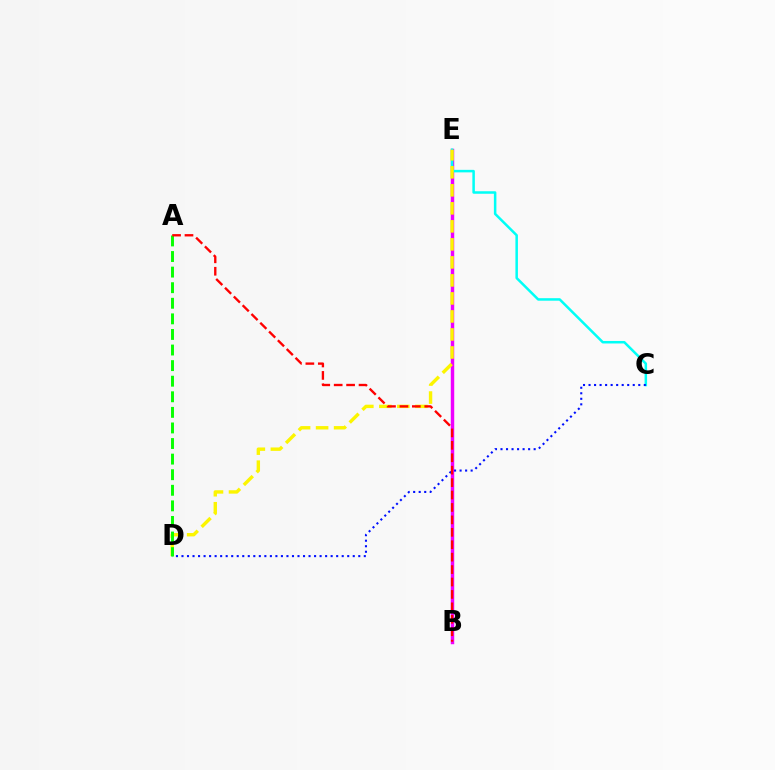{('B', 'E'): [{'color': '#ee00ff', 'line_style': 'solid', 'thickness': 2.48}], ('C', 'E'): [{'color': '#00fff6', 'line_style': 'solid', 'thickness': 1.81}], ('D', 'E'): [{'color': '#fcf500', 'line_style': 'dashed', 'thickness': 2.45}], ('C', 'D'): [{'color': '#0010ff', 'line_style': 'dotted', 'thickness': 1.5}], ('A', 'D'): [{'color': '#08ff00', 'line_style': 'dashed', 'thickness': 2.12}], ('A', 'B'): [{'color': '#ff0000', 'line_style': 'dashed', 'thickness': 1.69}]}